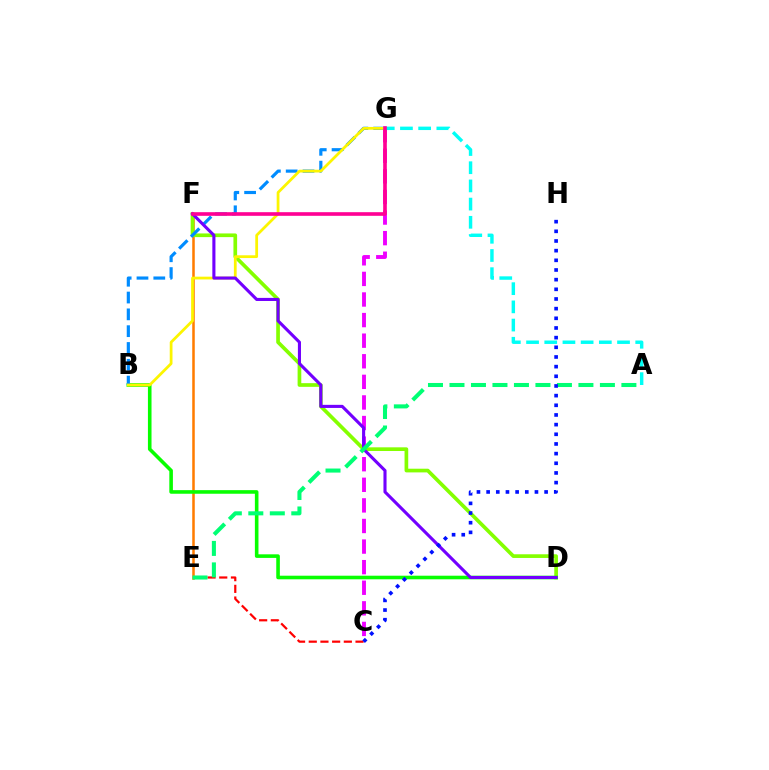{('E', 'F'): [{'color': '#ff7c00', 'line_style': 'solid', 'thickness': 1.82}], ('D', 'F'): [{'color': '#84ff00', 'line_style': 'solid', 'thickness': 2.65}, {'color': '#7200ff', 'line_style': 'solid', 'thickness': 2.23}], ('C', 'G'): [{'color': '#ee00ff', 'line_style': 'dashed', 'thickness': 2.8}], ('C', 'E'): [{'color': '#ff0000', 'line_style': 'dashed', 'thickness': 1.59}], ('B', 'D'): [{'color': '#08ff00', 'line_style': 'solid', 'thickness': 2.59}], ('B', 'G'): [{'color': '#008cff', 'line_style': 'dashed', 'thickness': 2.28}, {'color': '#fcf500', 'line_style': 'solid', 'thickness': 1.99}], ('A', 'G'): [{'color': '#00fff6', 'line_style': 'dashed', 'thickness': 2.47}], ('F', 'G'): [{'color': '#ff0094', 'line_style': 'solid', 'thickness': 2.61}], ('A', 'E'): [{'color': '#00ff74', 'line_style': 'dashed', 'thickness': 2.92}], ('C', 'H'): [{'color': '#0010ff', 'line_style': 'dotted', 'thickness': 2.63}]}